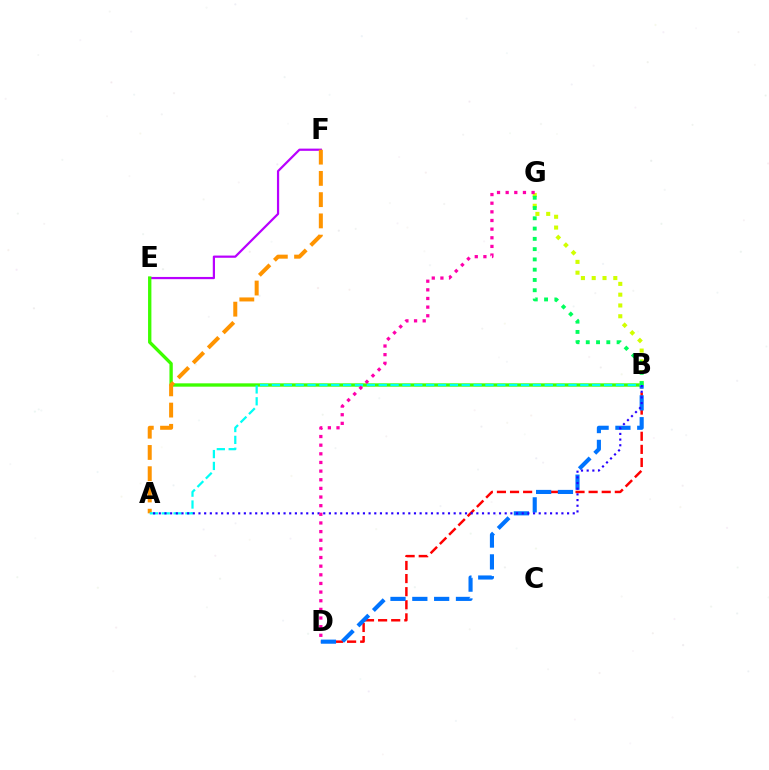{('E', 'F'): [{'color': '#b900ff', 'line_style': 'solid', 'thickness': 1.6}], ('B', 'E'): [{'color': '#3dff00', 'line_style': 'solid', 'thickness': 2.41}], ('A', 'F'): [{'color': '#ff9400', 'line_style': 'dashed', 'thickness': 2.89}], ('B', 'D'): [{'color': '#ff0000', 'line_style': 'dashed', 'thickness': 1.78}, {'color': '#0074ff', 'line_style': 'dashed', 'thickness': 2.96}], ('A', 'B'): [{'color': '#00fff6', 'line_style': 'dashed', 'thickness': 1.61}, {'color': '#2500ff', 'line_style': 'dotted', 'thickness': 1.54}], ('B', 'G'): [{'color': '#d1ff00', 'line_style': 'dotted', 'thickness': 2.93}, {'color': '#00ff5c', 'line_style': 'dotted', 'thickness': 2.79}], ('D', 'G'): [{'color': '#ff00ac', 'line_style': 'dotted', 'thickness': 2.35}]}